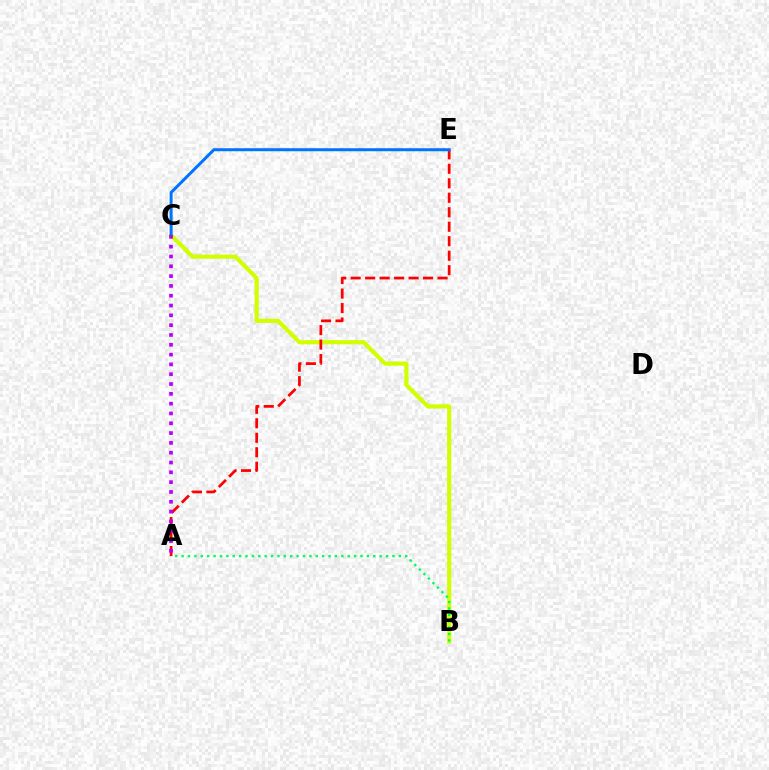{('B', 'C'): [{'color': '#d1ff00', 'line_style': 'solid', 'thickness': 2.98}], ('A', 'E'): [{'color': '#ff0000', 'line_style': 'dashed', 'thickness': 1.97}], ('C', 'E'): [{'color': '#0074ff', 'line_style': 'solid', 'thickness': 2.16}], ('A', 'C'): [{'color': '#b900ff', 'line_style': 'dotted', 'thickness': 2.67}], ('A', 'B'): [{'color': '#00ff5c', 'line_style': 'dotted', 'thickness': 1.74}]}